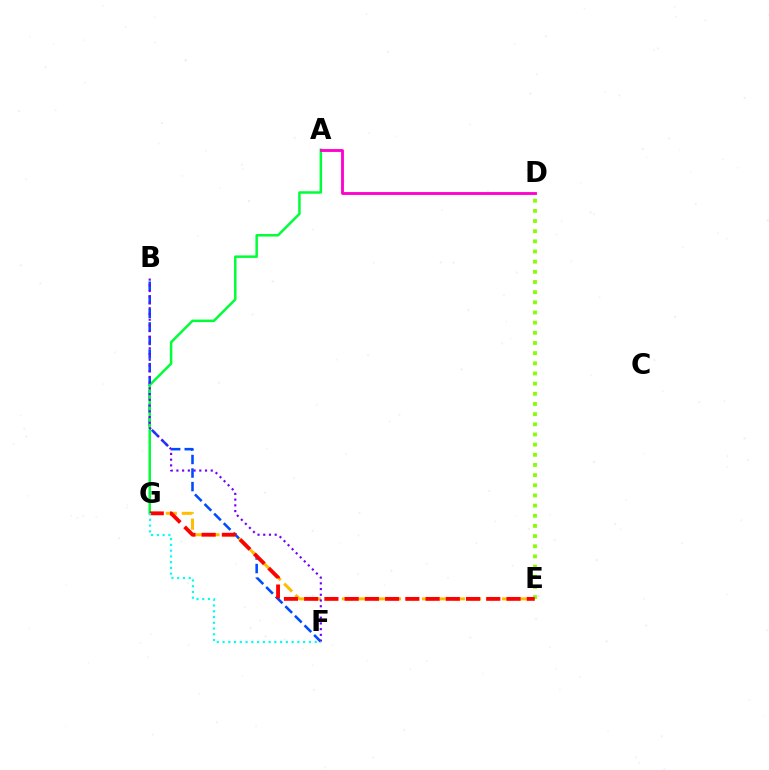{('B', 'F'): [{'color': '#004bff', 'line_style': 'dashed', 'thickness': 1.84}, {'color': '#7200ff', 'line_style': 'dotted', 'thickness': 1.56}], ('E', 'G'): [{'color': '#ffbd00', 'line_style': 'dashed', 'thickness': 2.17}, {'color': '#ff0000', 'line_style': 'dashed', 'thickness': 2.75}], ('A', 'G'): [{'color': '#00ff39', 'line_style': 'solid', 'thickness': 1.81}], ('D', 'E'): [{'color': '#84ff00', 'line_style': 'dotted', 'thickness': 2.76}], ('A', 'D'): [{'color': '#ff00cf', 'line_style': 'solid', 'thickness': 2.05}], ('F', 'G'): [{'color': '#00fff6', 'line_style': 'dotted', 'thickness': 1.56}]}